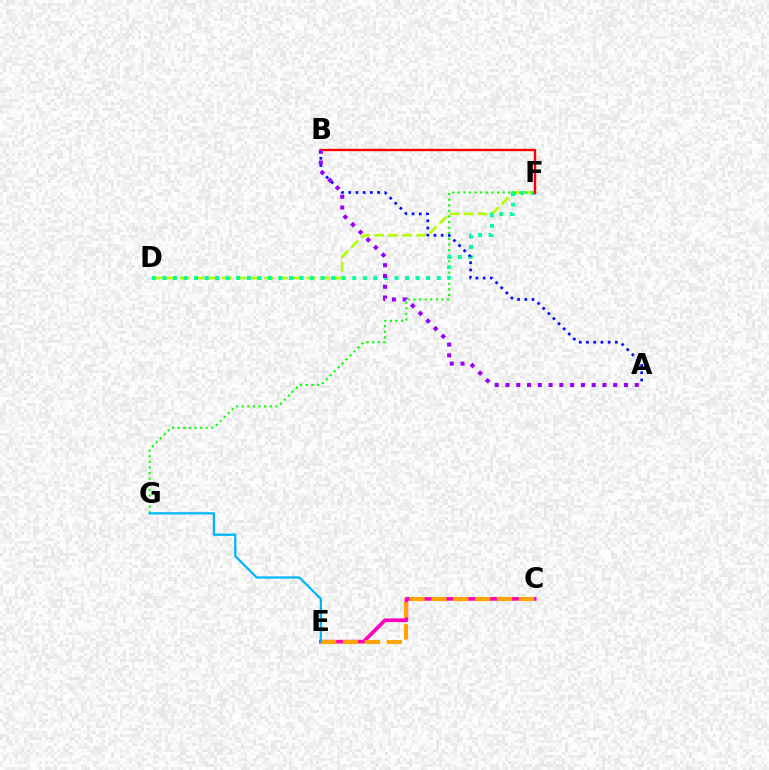{('D', 'F'): [{'color': '#b3ff00', 'line_style': 'dashed', 'thickness': 1.91}, {'color': '#00ff9d', 'line_style': 'dotted', 'thickness': 2.87}], ('F', 'G'): [{'color': '#08ff00', 'line_style': 'dotted', 'thickness': 1.52}], ('C', 'E'): [{'color': '#ff00bd', 'line_style': 'solid', 'thickness': 2.65}, {'color': '#ffa500', 'line_style': 'dashed', 'thickness': 2.97}], ('A', 'B'): [{'color': '#0010ff', 'line_style': 'dotted', 'thickness': 1.96}, {'color': '#9b00ff', 'line_style': 'dotted', 'thickness': 2.93}], ('E', 'G'): [{'color': '#00b5ff', 'line_style': 'solid', 'thickness': 1.61}], ('B', 'F'): [{'color': '#ff0000', 'line_style': 'solid', 'thickness': 1.7}]}